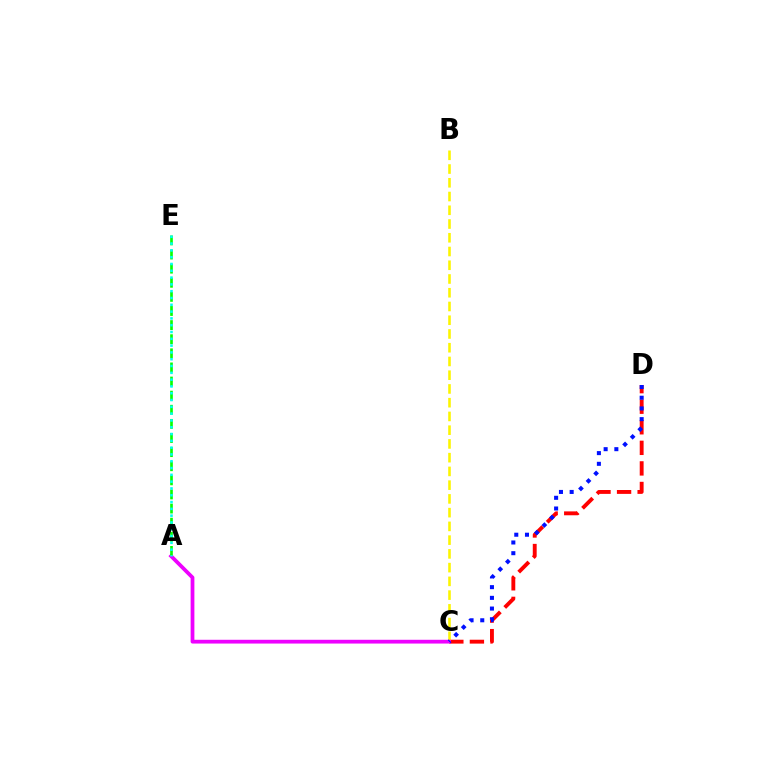{('C', 'D'): [{'color': '#ff0000', 'line_style': 'dashed', 'thickness': 2.79}, {'color': '#0010ff', 'line_style': 'dotted', 'thickness': 2.91}], ('B', 'C'): [{'color': '#fcf500', 'line_style': 'dashed', 'thickness': 1.87}], ('A', 'C'): [{'color': '#ee00ff', 'line_style': 'solid', 'thickness': 2.72}], ('A', 'E'): [{'color': '#08ff00', 'line_style': 'dashed', 'thickness': 1.92}, {'color': '#00fff6', 'line_style': 'dotted', 'thickness': 1.85}]}